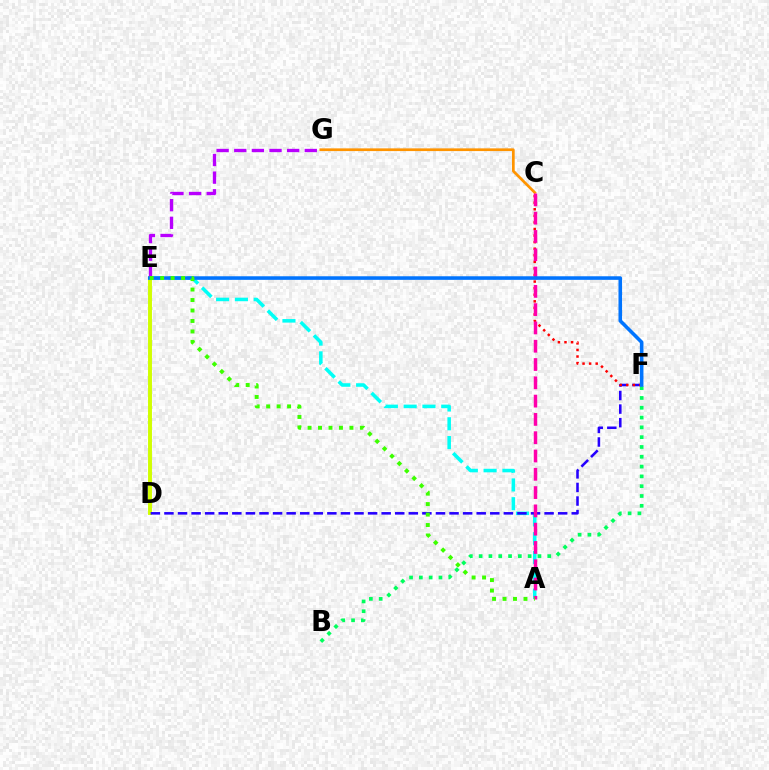{('A', 'E'): [{'color': '#00fff6', 'line_style': 'dashed', 'thickness': 2.55}, {'color': '#3dff00', 'line_style': 'dotted', 'thickness': 2.84}], ('D', 'E'): [{'color': '#d1ff00', 'line_style': 'solid', 'thickness': 2.83}], ('D', 'F'): [{'color': '#2500ff', 'line_style': 'dashed', 'thickness': 1.84}], ('C', 'G'): [{'color': '#ff9400', 'line_style': 'solid', 'thickness': 1.95}], ('C', 'F'): [{'color': '#ff0000', 'line_style': 'dotted', 'thickness': 1.79}], ('B', 'F'): [{'color': '#00ff5c', 'line_style': 'dotted', 'thickness': 2.66}], ('E', 'G'): [{'color': '#b900ff', 'line_style': 'dashed', 'thickness': 2.4}], ('A', 'C'): [{'color': '#ff00ac', 'line_style': 'dashed', 'thickness': 2.49}], ('E', 'F'): [{'color': '#0074ff', 'line_style': 'solid', 'thickness': 2.58}]}